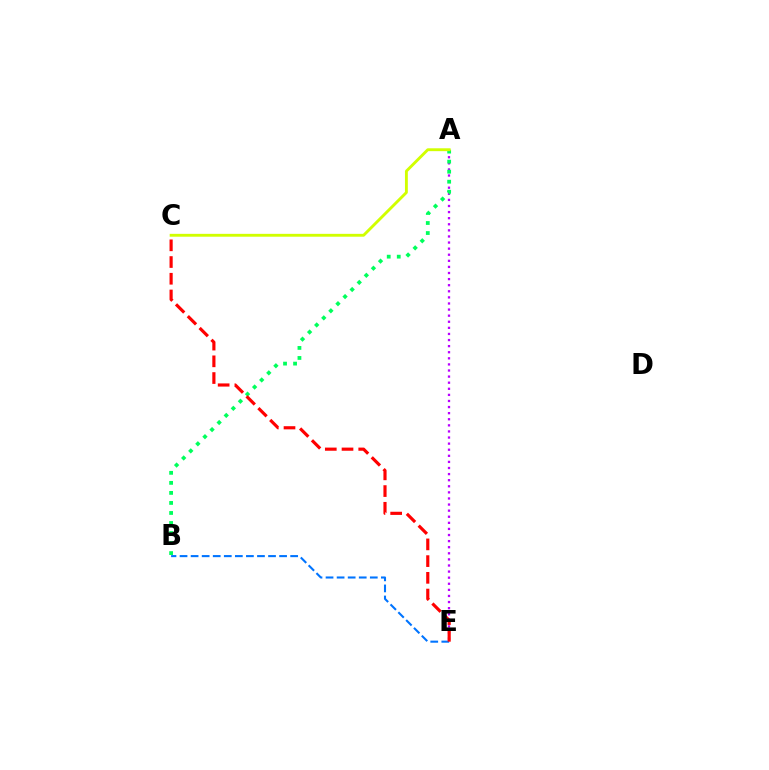{('A', 'E'): [{'color': '#b900ff', 'line_style': 'dotted', 'thickness': 1.66}], ('A', 'B'): [{'color': '#00ff5c', 'line_style': 'dotted', 'thickness': 2.73}], ('A', 'C'): [{'color': '#d1ff00', 'line_style': 'solid', 'thickness': 2.07}], ('B', 'E'): [{'color': '#0074ff', 'line_style': 'dashed', 'thickness': 1.5}], ('C', 'E'): [{'color': '#ff0000', 'line_style': 'dashed', 'thickness': 2.27}]}